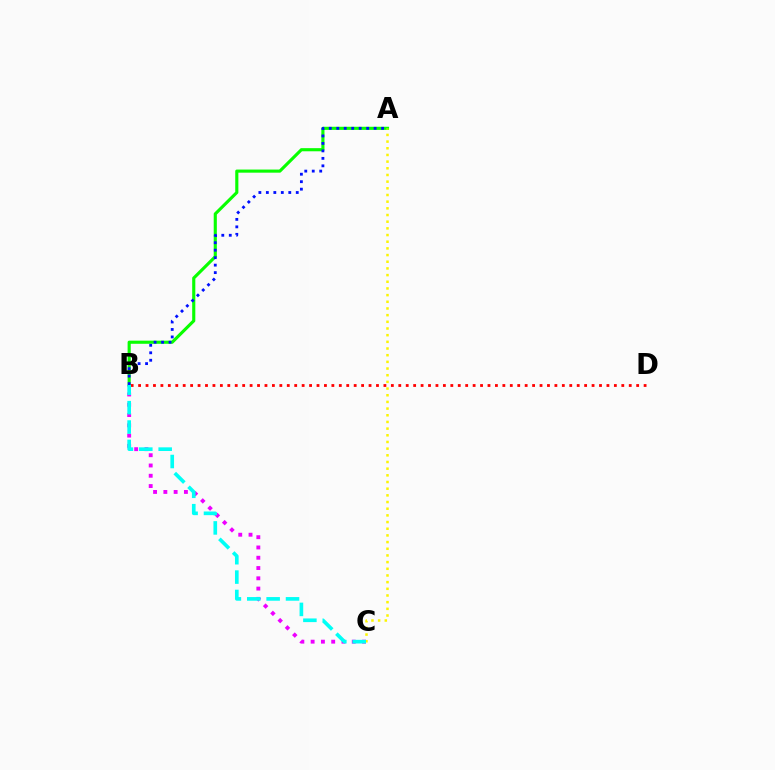{('B', 'C'): [{'color': '#ee00ff', 'line_style': 'dotted', 'thickness': 2.79}, {'color': '#00fff6', 'line_style': 'dashed', 'thickness': 2.63}], ('B', 'D'): [{'color': '#ff0000', 'line_style': 'dotted', 'thickness': 2.02}], ('A', 'B'): [{'color': '#08ff00', 'line_style': 'solid', 'thickness': 2.25}, {'color': '#0010ff', 'line_style': 'dotted', 'thickness': 2.03}], ('A', 'C'): [{'color': '#fcf500', 'line_style': 'dotted', 'thickness': 1.81}]}